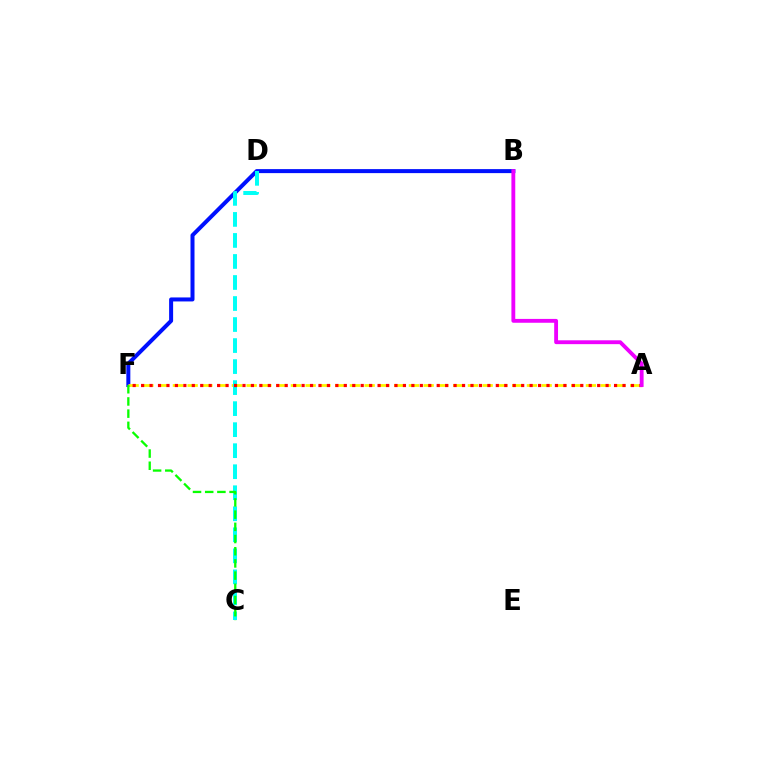{('B', 'F'): [{'color': '#0010ff', 'line_style': 'solid', 'thickness': 2.88}], ('A', 'F'): [{'color': '#fcf500', 'line_style': 'dashed', 'thickness': 2.0}, {'color': '#ff0000', 'line_style': 'dotted', 'thickness': 2.29}], ('C', 'D'): [{'color': '#00fff6', 'line_style': 'dashed', 'thickness': 2.86}], ('A', 'B'): [{'color': '#ee00ff', 'line_style': 'solid', 'thickness': 2.77}], ('C', 'F'): [{'color': '#08ff00', 'line_style': 'dashed', 'thickness': 1.66}]}